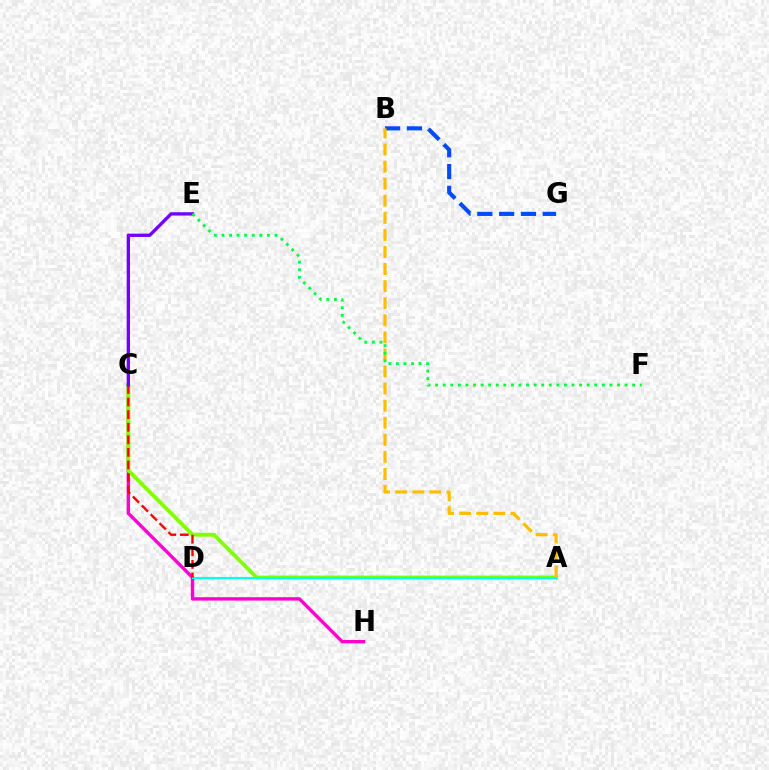{('C', 'H'): [{'color': '#ff00cf', 'line_style': 'solid', 'thickness': 2.44}], ('B', 'G'): [{'color': '#004bff', 'line_style': 'dashed', 'thickness': 2.96}], ('A', 'C'): [{'color': '#84ff00', 'line_style': 'solid', 'thickness': 2.8}], ('A', 'D'): [{'color': '#00fff6', 'line_style': 'solid', 'thickness': 1.54}], ('A', 'B'): [{'color': '#ffbd00', 'line_style': 'dashed', 'thickness': 2.32}], ('C', 'D'): [{'color': '#ff0000', 'line_style': 'dashed', 'thickness': 1.71}], ('C', 'E'): [{'color': '#7200ff', 'line_style': 'solid', 'thickness': 2.39}], ('E', 'F'): [{'color': '#00ff39', 'line_style': 'dotted', 'thickness': 2.06}]}